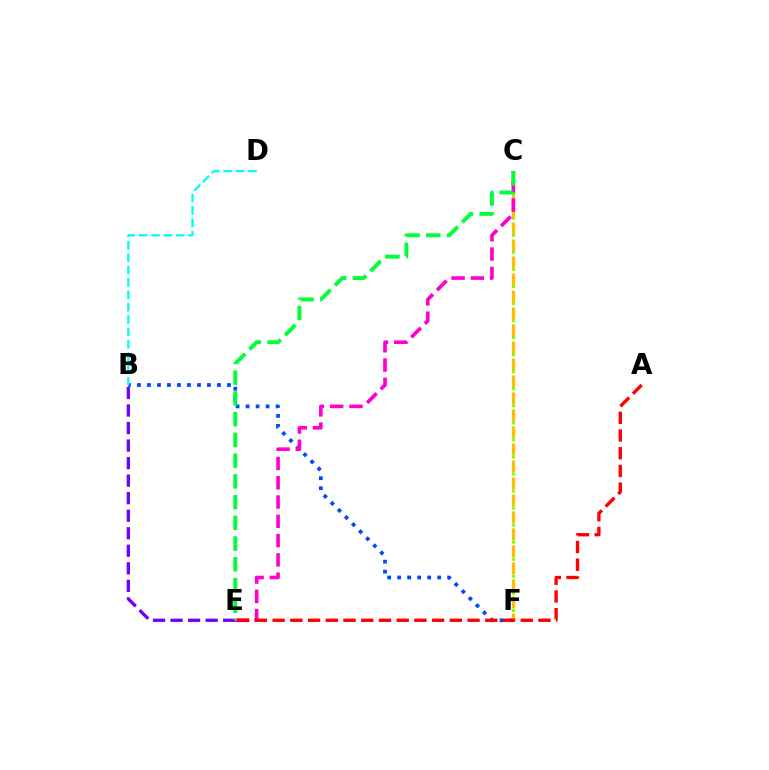{('C', 'F'): [{'color': '#84ff00', 'line_style': 'dotted', 'thickness': 2.32}, {'color': '#ffbd00', 'line_style': 'dashed', 'thickness': 2.31}], ('B', 'F'): [{'color': '#004bff', 'line_style': 'dotted', 'thickness': 2.72}], ('B', 'E'): [{'color': '#7200ff', 'line_style': 'dashed', 'thickness': 2.38}], ('C', 'E'): [{'color': '#ff00cf', 'line_style': 'dashed', 'thickness': 2.62}, {'color': '#00ff39', 'line_style': 'dashed', 'thickness': 2.82}], ('B', 'D'): [{'color': '#00fff6', 'line_style': 'dashed', 'thickness': 1.68}], ('A', 'E'): [{'color': '#ff0000', 'line_style': 'dashed', 'thickness': 2.41}]}